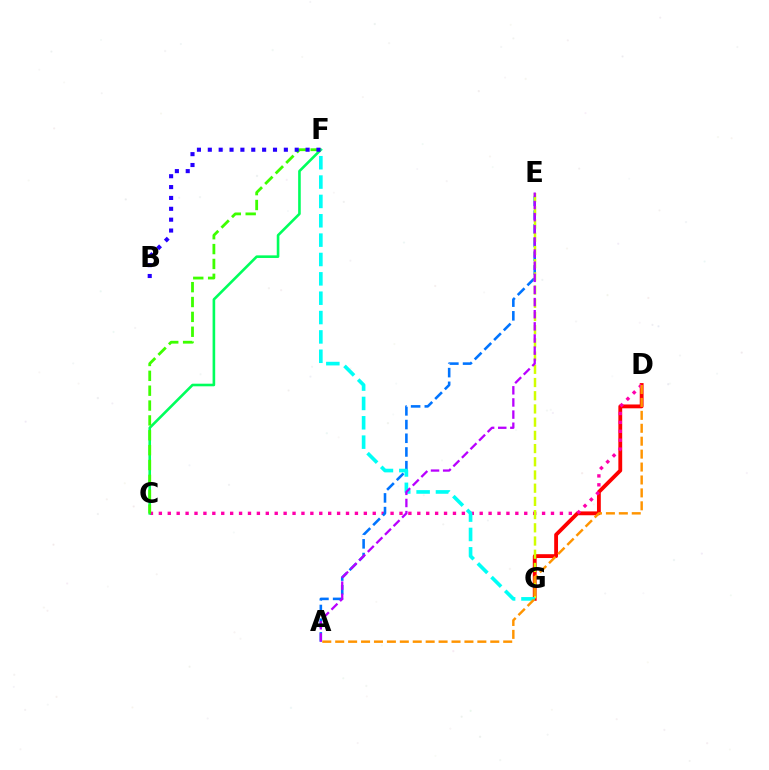{('D', 'G'): [{'color': '#ff0000', 'line_style': 'solid', 'thickness': 2.76}], ('C', 'D'): [{'color': '#ff00ac', 'line_style': 'dotted', 'thickness': 2.42}], ('A', 'E'): [{'color': '#0074ff', 'line_style': 'dashed', 'thickness': 1.86}, {'color': '#b900ff', 'line_style': 'dashed', 'thickness': 1.65}], ('E', 'G'): [{'color': '#d1ff00', 'line_style': 'dashed', 'thickness': 1.79}], ('C', 'F'): [{'color': '#00ff5c', 'line_style': 'solid', 'thickness': 1.88}, {'color': '#3dff00', 'line_style': 'dashed', 'thickness': 2.02}], ('F', 'G'): [{'color': '#00fff6', 'line_style': 'dashed', 'thickness': 2.63}], ('A', 'D'): [{'color': '#ff9400', 'line_style': 'dashed', 'thickness': 1.76}], ('B', 'F'): [{'color': '#2500ff', 'line_style': 'dotted', 'thickness': 2.95}]}